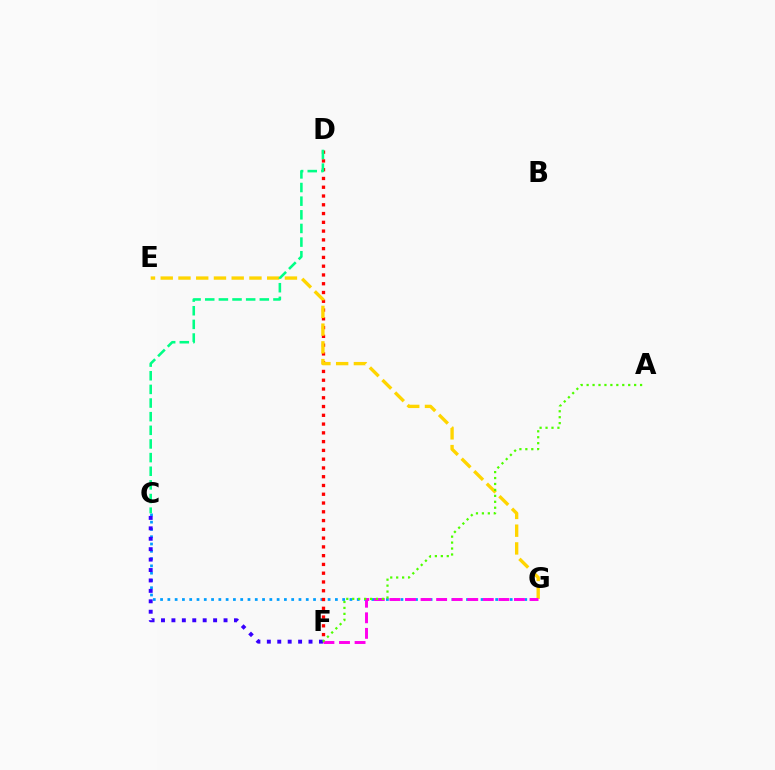{('C', 'G'): [{'color': '#009eff', 'line_style': 'dotted', 'thickness': 1.98}], ('D', 'F'): [{'color': '#ff0000', 'line_style': 'dotted', 'thickness': 2.38}], ('E', 'G'): [{'color': '#ffd500', 'line_style': 'dashed', 'thickness': 2.41}], ('F', 'G'): [{'color': '#ff00ed', 'line_style': 'dashed', 'thickness': 2.11}], ('C', 'D'): [{'color': '#00ff86', 'line_style': 'dashed', 'thickness': 1.85}], ('C', 'F'): [{'color': '#3700ff', 'line_style': 'dotted', 'thickness': 2.83}], ('A', 'F'): [{'color': '#4fff00', 'line_style': 'dotted', 'thickness': 1.61}]}